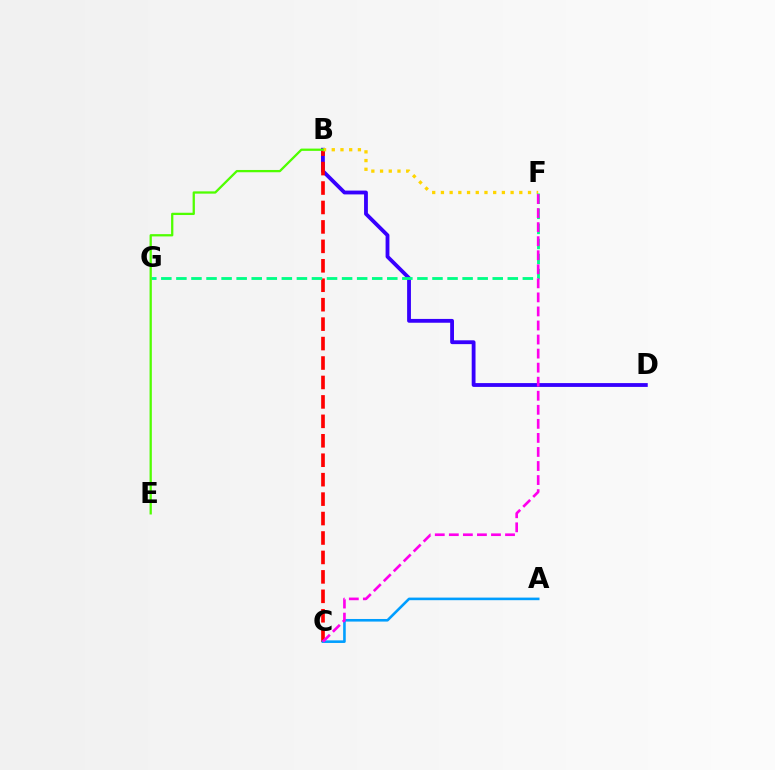{('B', 'D'): [{'color': '#3700ff', 'line_style': 'solid', 'thickness': 2.75}], ('B', 'C'): [{'color': '#ff0000', 'line_style': 'dashed', 'thickness': 2.64}], ('B', 'F'): [{'color': '#ffd500', 'line_style': 'dotted', 'thickness': 2.37}], ('F', 'G'): [{'color': '#00ff86', 'line_style': 'dashed', 'thickness': 2.05}], ('A', 'C'): [{'color': '#009eff', 'line_style': 'solid', 'thickness': 1.87}], ('B', 'E'): [{'color': '#4fff00', 'line_style': 'solid', 'thickness': 1.64}], ('C', 'F'): [{'color': '#ff00ed', 'line_style': 'dashed', 'thickness': 1.91}]}